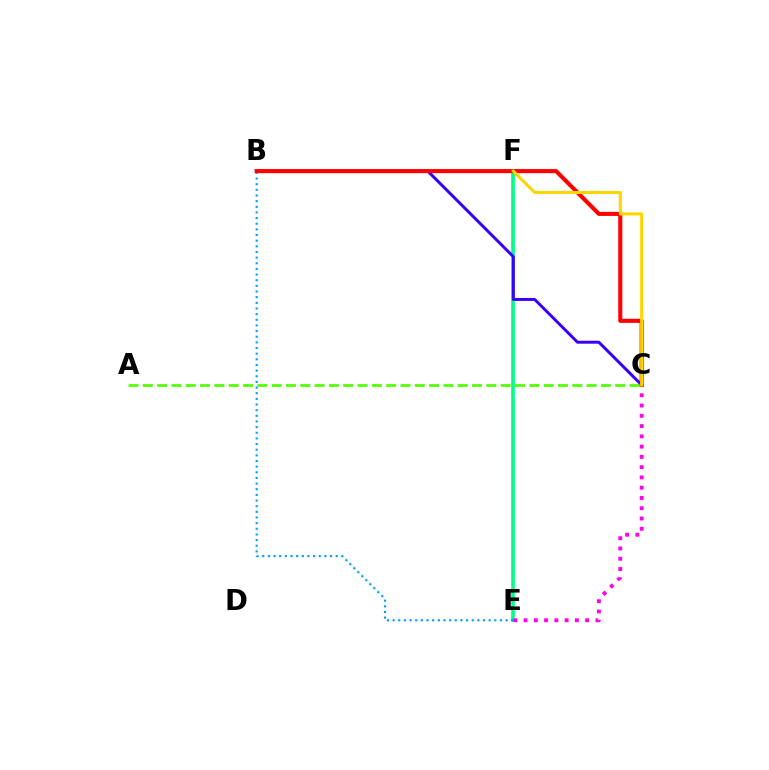{('E', 'F'): [{'color': '#00ff86', 'line_style': 'solid', 'thickness': 2.63}], ('C', 'E'): [{'color': '#ff00ed', 'line_style': 'dotted', 'thickness': 2.79}], ('B', 'C'): [{'color': '#3700ff', 'line_style': 'solid', 'thickness': 2.14}, {'color': '#ff0000', 'line_style': 'solid', 'thickness': 2.94}], ('B', 'E'): [{'color': '#009eff', 'line_style': 'dotted', 'thickness': 1.53}], ('C', 'F'): [{'color': '#ffd500', 'line_style': 'solid', 'thickness': 2.19}], ('A', 'C'): [{'color': '#4fff00', 'line_style': 'dashed', 'thickness': 1.94}]}